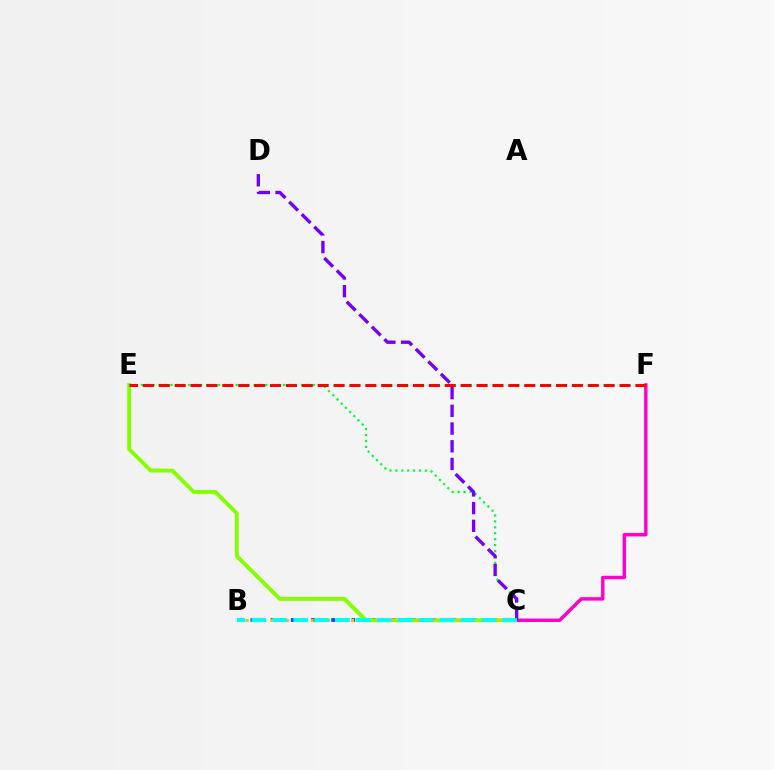{('B', 'C'): [{'color': '#004bff', 'line_style': 'dotted', 'thickness': 2.75}, {'color': '#ffbd00', 'line_style': 'dotted', 'thickness': 2.21}, {'color': '#00fff6', 'line_style': 'dashed', 'thickness': 2.84}], ('C', 'E'): [{'color': '#84ff00', 'line_style': 'solid', 'thickness': 2.8}, {'color': '#00ff39', 'line_style': 'dotted', 'thickness': 1.61}], ('C', 'F'): [{'color': '#ff00cf', 'line_style': 'solid', 'thickness': 2.48}], ('E', 'F'): [{'color': '#ff0000', 'line_style': 'dashed', 'thickness': 2.16}], ('C', 'D'): [{'color': '#7200ff', 'line_style': 'dashed', 'thickness': 2.4}]}